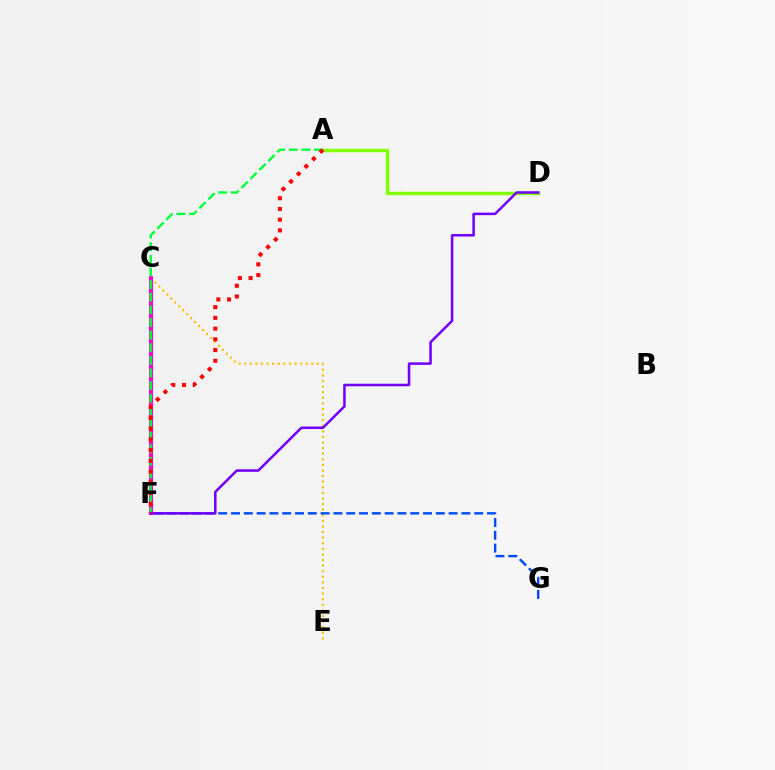{('C', 'E'): [{'color': '#ffbd00', 'line_style': 'dotted', 'thickness': 1.52}], ('F', 'G'): [{'color': '#004bff', 'line_style': 'dashed', 'thickness': 1.74}], ('C', 'F'): [{'color': '#00fff6', 'line_style': 'dotted', 'thickness': 1.59}, {'color': '#ff00cf', 'line_style': 'solid', 'thickness': 2.94}], ('A', 'F'): [{'color': '#00ff39', 'line_style': 'dashed', 'thickness': 1.71}, {'color': '#ff0000', 'line_style': 'dotted', 'thickness': 2.92}], ('A', 'D'): [{'color': '#84ff00', 'line_style': 'solid', 'thickness': 2.51}], ('D', 'F'): [{'color': '#7200ff', 'line_style': 'solid', 'thickness': 1.82}]}